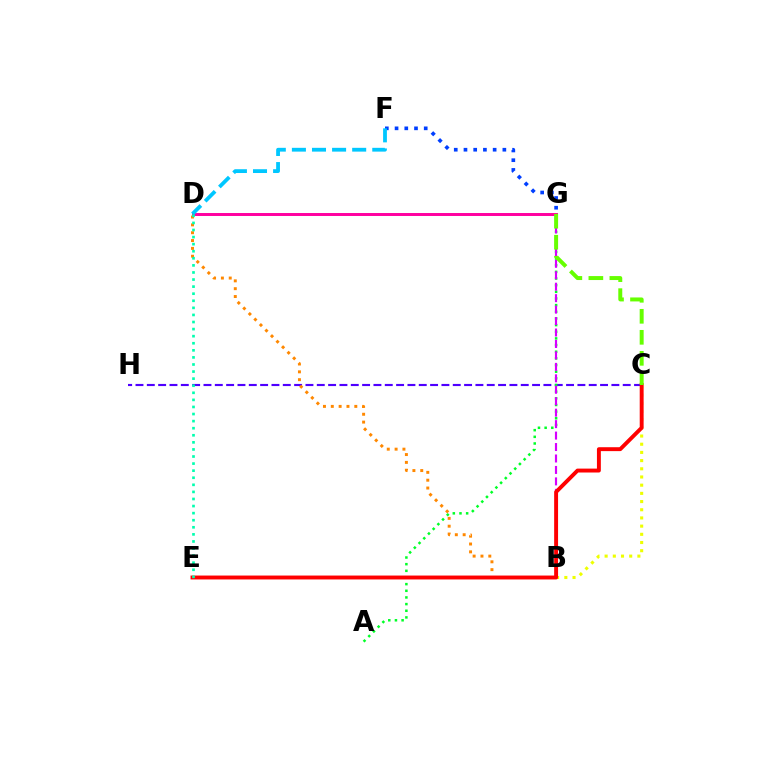{('D', 'G'): [{'color': '#ff00a0', 'line_style': 'solid', 'thickness': 2.13}], ('C', 'H'): [{'color': '#4f00ff', 'line_style': 'dashed', 'thickness': 1.54}], ('A', 'G'): [{'color': '#00ff27', 'line_style': 'dotted', 'thickness': 1.81}], ('B', 'C'): [{'color': '#eeff00', 'line_style': 'dotted', 'thickness': 2.23}], ('B', 'D'): [{'color': '#ff8800', 'line_style': 'dotted', 'thickness': 2.13}], ('B', 'G'): [{'color': '#d600ff', 'line_style': 'dashed', 'thickness': 1.56}], ('C', 'E'): [{'color': '#ff0000', 'line_style': 'solid', 'thickness': 2.81}], ('F', 'G'): [{'color': '#003fff', 'line_style': 'dotted', 'thickness': 2.64}], ('D', 'F'): [{'color': '#00c7ff', 'line_style': 'dashed', 'thickness': 2.73}], ('C', 'G'): [{'color': '#66ff00', 'line_style': 'dashed', 'thickness': 2.85}], ('D', 'E'): [{'color': '#00ffaf', 'line_style': 'dotted', 'thickness': 1.92}]}